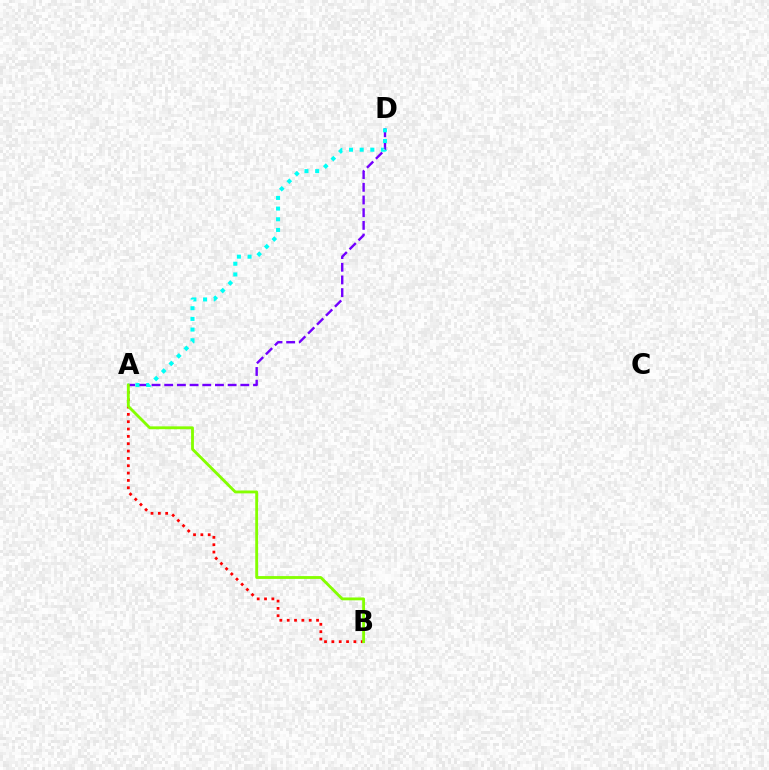{('A', 'D'): [{'color': '#7200ff', 'line_style': 'dashed', 'thickness': 1.72}, {'color': '#00fff6', 'line_style': 'dotted', 'thickness': 2.9}], ('A', 'B'): [{'color': '#ff0000', 'line_style': 'dotted', 'thickness': 1.99}, {'color': '#84ff00', 'line_style': 'solid', 'thickness': 2.04}]}